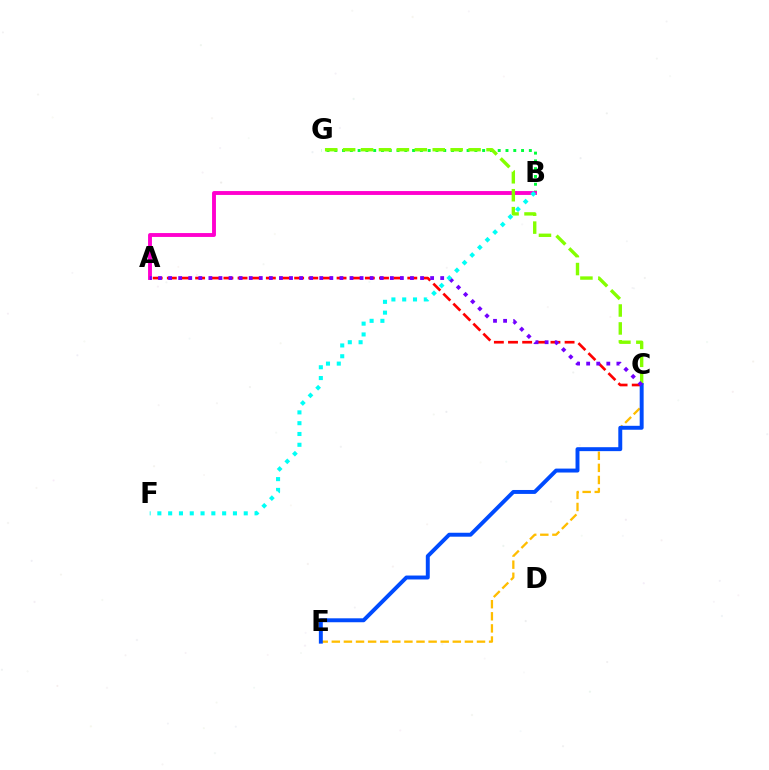{('C', 'E'): [{'color': '#ffbd00', 'line_style': 'dashed', 'thickness': 1.64}, {'color': '#004bff', 'line_style': 'solid', 'thickness': 2.84}], ('B', 'G'): [{'color': '#00ff39', 'line_style': 'dotted', 'thickness': 2.11}], ('A', 'B'): [{'color': '#ff00cf', 'line_style': 'solid', 'thickness': 2.8}], ('A', 'C'): [{'color': '#ff0000', 'line_style': 'dashed', 'thickness': 1.92}, {'color': '#7200ff', 'line_style': 'dotted', 'thickness': 2.74}], ('C', 'G'): [{'color': '#84ff00', 'line_style': 'dashed', 'thickness': 2.44}], ('B', 'F'): [{'color': '#00fff6', 'line_style': 'dotted', 'thickness': 2.93}]}